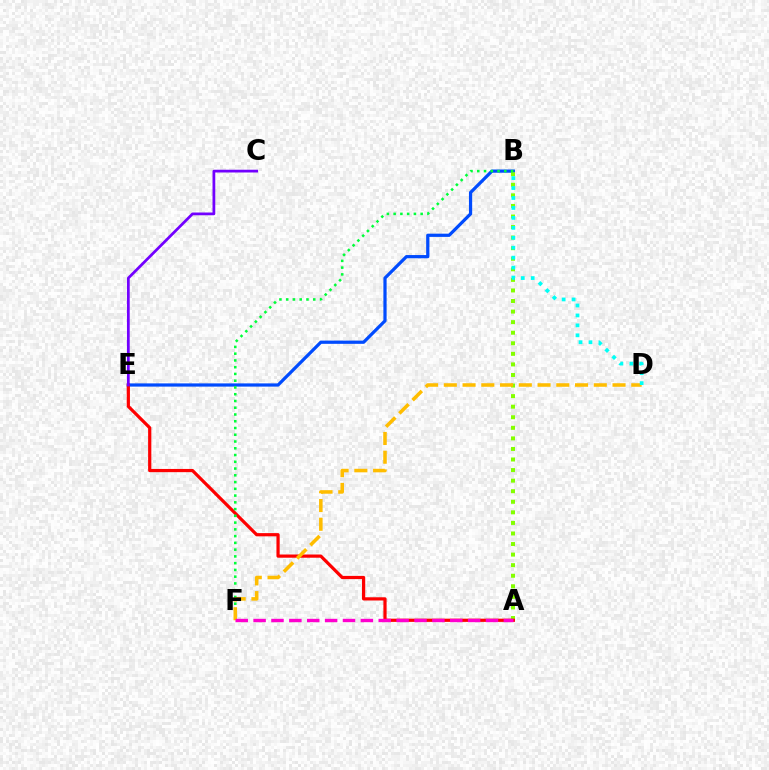{('B', 'E'): [{'color': '#004bff', 'line_style': 'solid', 'thickness': 2.32}], ('A', 'B'): [{'color': '#84ff00', 'line_style': 'dotted', 'thickness': 2.87}], ('A', 'E'): [{'color': '#ff0000', 'line_style': 'solid', 'thickness': 2.31}], ('B', 'F'): [{'color': '#00ff39', 'line_style': 'dotted', 'thickness': 1.84}], ('C', 'E'): [{'color': '#7200ff', 'line_style': 'solid', 'thickness': 1.98}], ('D', 'F'): [{'color': '#ffbd00', 'line_style': 'dashed', 'thickness': 2.55}], ('B', 'D'): [{'color': '#00fff6', 'line_style': 'dotted', 'thickness': 2.7}], ('A', 'F'): [{'color': '#ff00cf', 'line_style': 'dashed', 'thickness': 2.43}]}